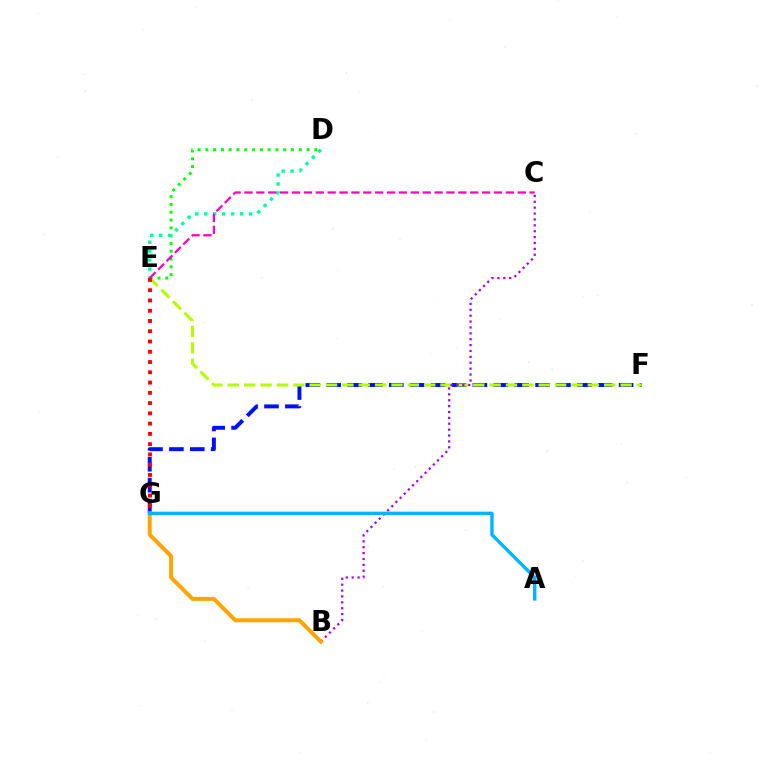{('D', 'E'): [{'color': '#08ff00', 'line_style': 'dotted', 'thickness': 2.12}, {'color': '#00ff9d', 'line_style': 'dotted', 'thickness': 2.44}], ('F', 'G'): [{'color': '#0010ff', 'line_style': 'dashed', 'thickness': 2.84}], ('E', 'F'): [{'color': '#b3ff00', 'line_style': 'dashed', 'thickness': 2.22}], ('B', 'C'): [{'color': '#9b00ff', 'line_style': 'dotted', 'thickness': 1.6}], ('B', 'G'): [{'color': '#ffa500', 'line_style': 'solid', 'thickness': 2.88}], ('E', 'G'): [{'color': '#ff0000', 'line_style': 'dotted', 'thickness': 2.79}], ('C', 'E'): [{'color': '#ff00bd', 'line_style': 'dashed', 'thickness': 1.61}], ('A', 'G'): [{'color': '#00b5ff', 'line_style': 'solid', 'thickness': 2.44}]}